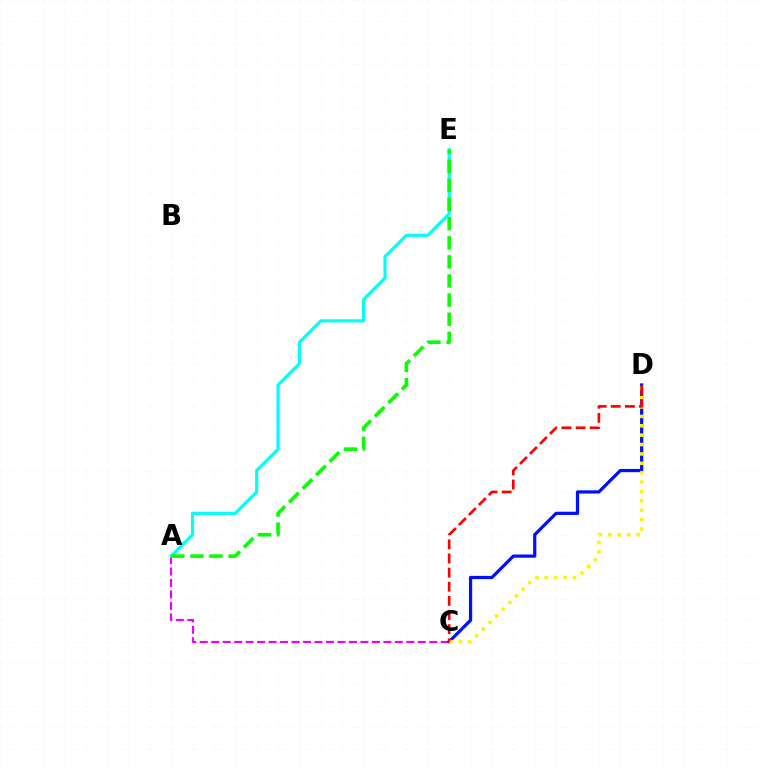{('A', 'C'): [{'color': '#ee00ff', 'line_style': 'dashed', 'thickness': 1.56}], ('A', 'E'): [{'color': '#00fff6', 'line_style': 'solid', 'thickness': 2.26}, {'color': '#08ff00', 'line_style': 'dashed', 'thickness': 2.6}], ('C', 'D'): [{'color': '#0010ff', 'line_style': 'solid', 'thickness': 2.32}, {'color': '#fcf500', 'line_style': 'dotted', 'thickness': 2.55}, {'color': '#ff0000', 'line_style': 'dashed', 'thickness': 1.92}]}